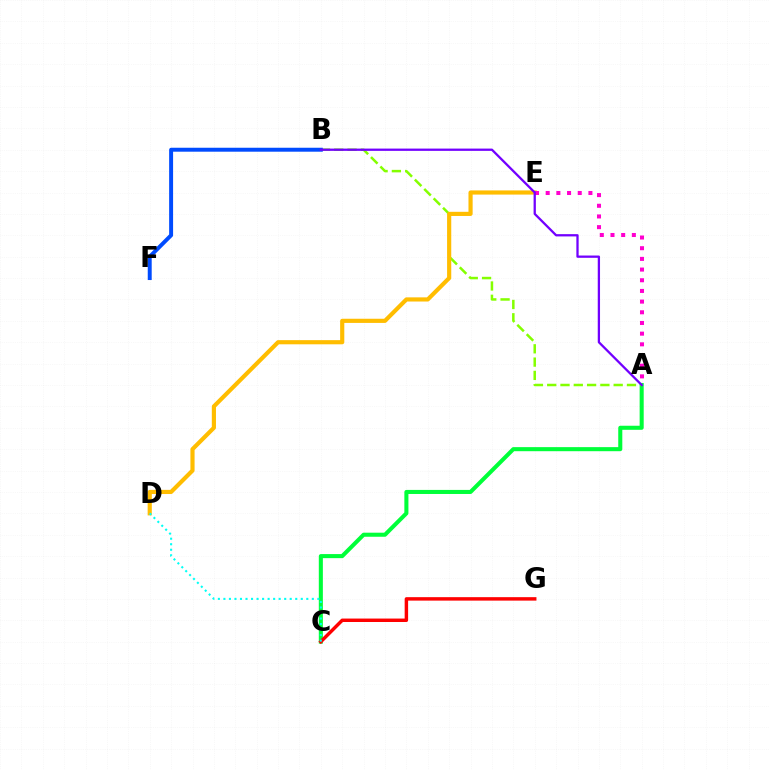{('A', 'C'): [{'color': '#00ff39', 'line_style': 'solid', 'thickness': 2.93}], ('A', 'B'): [{'color': '#84ff00', 'line_style': 'dashed', 'thickness': 1.81}, {'color': '#7200ff', 'line_style': 'solid', 'thickness': 1.64}], ('C', 'G'): [{'color': '#ff0000', 'line_style': 'solid', 'thickness': 2.48}], ('D', 'E'): [{'color': '#ffbd00', 'line_style': 'solid', 'thickness': 2.99}], ('C', 'D'): [{'color': '#00fff6', 'line_style': 'dotted', 'thickness': 1.5}], ('A', 'E'): [{'color': '#ff00cf', 'line_style': 'dotted', 'thickness': 2.9}], ('B', 'F'): [{'color': '#004bff', 'line_style': 'solid', 'thickness': 2.84}]}